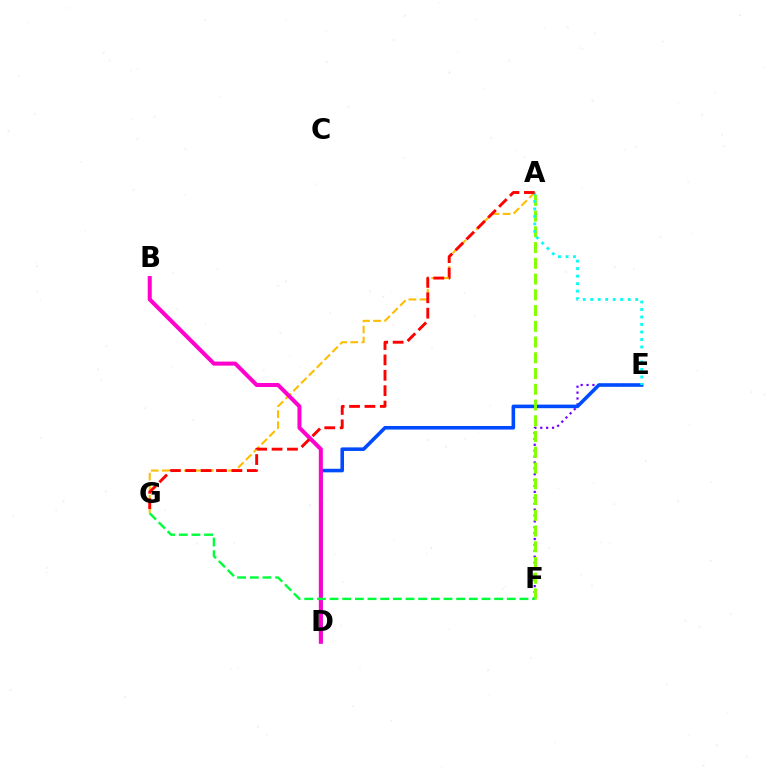{('E', 'F'): [{'color': '#7200ff', 'line_style': 'dotted', 'thickness': 1.6}], ('A', 'G'): [{'color': '#ffbd00', 'line_style': 'dashed', 'thickness': 1.5}, {'color': '#ff0000', 'line_style': 'dashed', 'thickness': 2.09}], ('D', 'E'): [{'color': '#004bff', 'line_style': 'solid', 'thickness': 2.58}], ('A', 'F'): [{'color': '#84ff00', 'line_style': 'dashed', 'thickness': 2.14}], ('A', 'E'): [{'color': '#00fff6', 'line_style': 'dotted', 'thickness': 2.04}], ('B', 'D'): [{'color': '#ff00cf', 'line_style': 'solid', 'thickness': 2.9}], ('F', 'G'): [{'color': '#00ff39', 'line_style': 'dashed', 'thickness': 1.72}]}